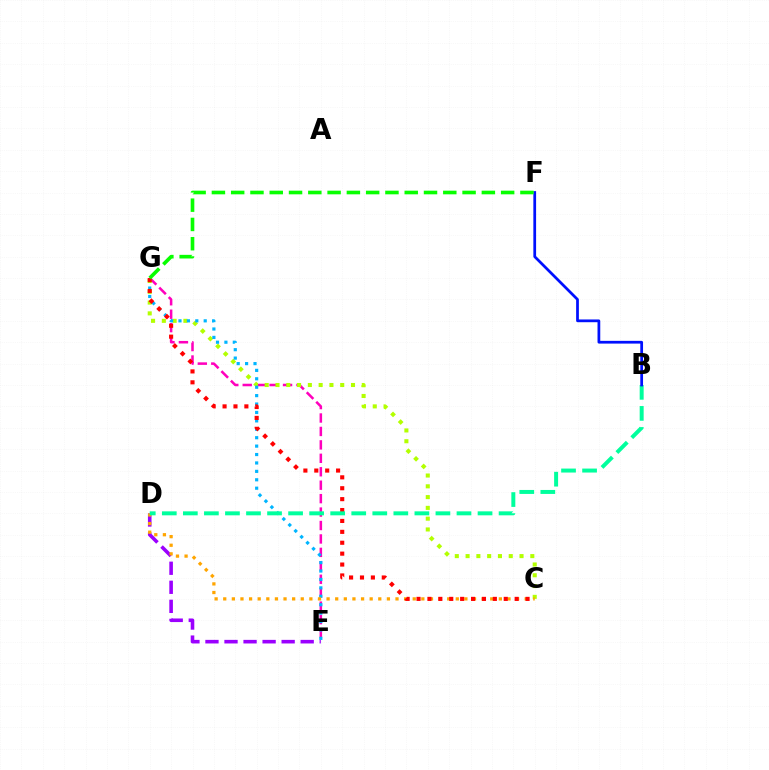{('E', 'G'): [{'color': '#ff00bd', 'line_style': 'dashed', 'thickness': 1.83}, {'color': '#00b5ff', 'line_style': 'dotted', 'thickness': 2.29}], ('D', 'E'): [{'color': '#9b00ff', 'line_style': 'dashed', 'thickness': 2.59}], ('C', 'G'): [{'color': '#b3ff00', 'line_style': 'dotted', 'thickness': 2.93}, {'color': '#ff0000', 'line_style': 'dotted', 'thickness': 2.96}], ('C', 'D'): [{'color': '#ffa500', 'line_style': 'dotted', 'thickness': 2.34}], ('B', 'D'): [{'color': '#00ff9d', 'line_style': 'dashed', 'thickness': 2.86}], ('B', 'F'): [{'color': '#0010ff', 'line_style': 'solid', 'thickness': 1.98}], ('F', 'G'): [{'color': '#08ff00', 'line_style': 'dashed', 'thickness': 2.62}]}